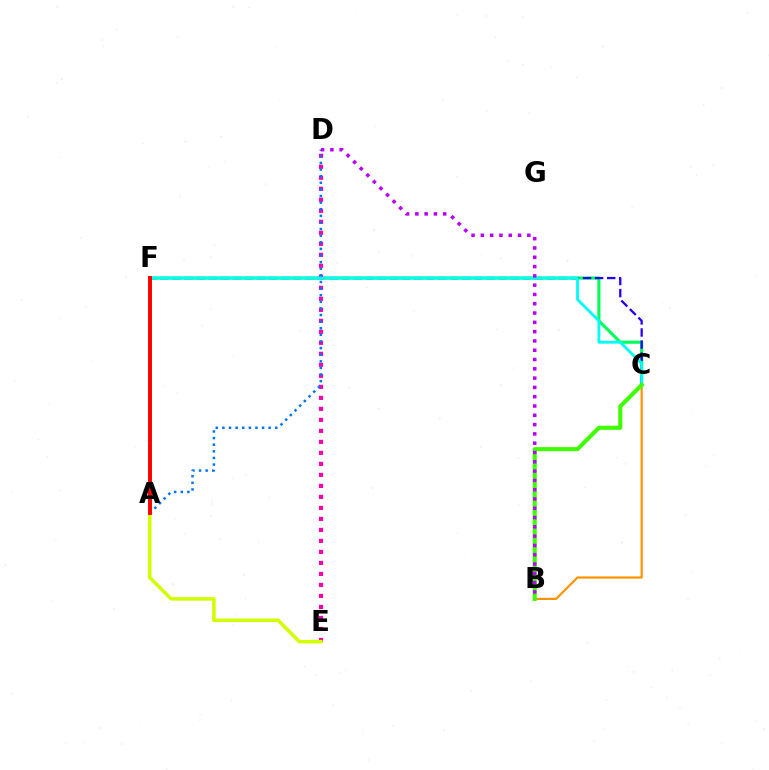{('C', 'F'): [{'color': '#00ff5c', 'line_style': 'solid', 'thickness': 2.24}, {'color': '#2500ff', 'line_style': 'dashed', 'thickness': 1.64}, {'color': '#00fff6', 'line_style': 'solid', 'thickness': 2.04}], ('B', 'C'): [{'color': '#ff9400', 'line_style': 'solid', 'thickness': 1.59}, {'color': '#3dff00', 'line_style': 'solid', 'thickness': 2.93}], ('D', 'E'): [{'color': '#ff00ac', 'line_style': 'dotted', 'thickness': 2.99}], ('A', 'D'): [{'color': '#0074ff', 'line_style': 'dotted', 'thickness': 1.8}], ('E', 'F'): [{'color': '#d1ff00', 'line_style': 'solid', 'thickness': 2.54}], ('A', 'F'): [{'color': '#ff0000', 'line_style': 'solid', 'thickness': 2.82}], ('B', 'D'): [{'color': '#b900ff', 'line_style': 'dotted', 'thickness': 2.53}]}